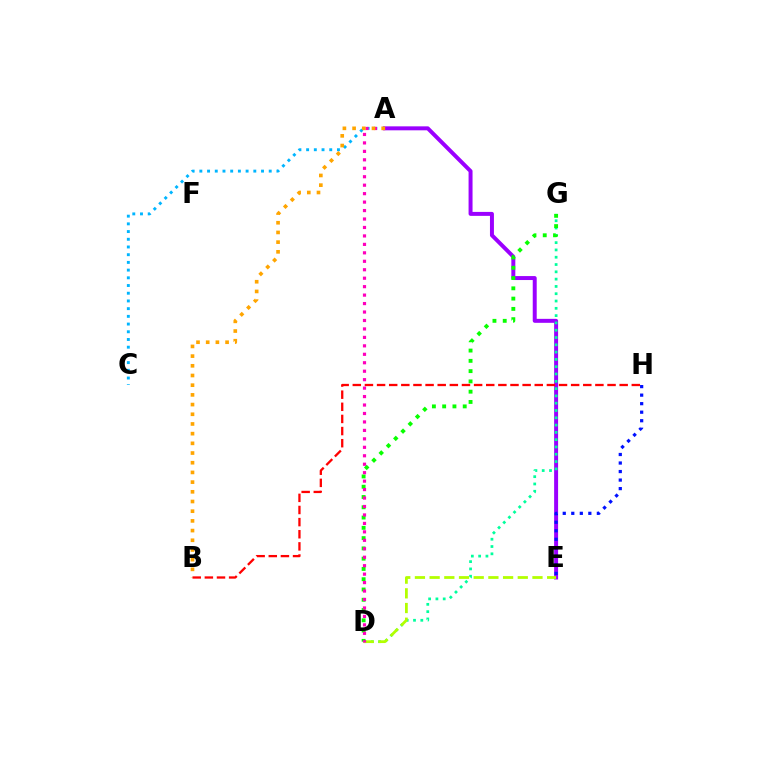{('A', 'E'): [{'color': '#9b00ff', 'line_style': 'solid', 'thickness': 2.86}], ('D', 'G'): [{'color': '#00ff9d', 'line_style': 'dotted', 'thickness': 1.98}, {'color': '#08ff00', 'line_style': 'dotted', 'thickness': 2.79}], ('D', 'E'): [{'color': '#b3ff00', 'line_style': 'dashed', 'thickness': 2.0}], ('E', 'H'): [{'color': '#0010ff', 'line_style': 'dotted', 'thickness': 2.32}], ('A', 'C'): [{'color': '#00b5ff', 'line_style': 'dotted', 'thickness': 2.09}], ('A', 'D'): [{'color': '#ff00bd', 'line_style': 'dotted', 'thickness': 2.3}], ('A', 'B'): [{'color': '#ffa500', 'line_style': 'dotted', 'thickness': 2.63}], ('B', 'H'): [{'color': '#ff0000', 'line_style': 'dashed', 'thickness': 1.65}]}